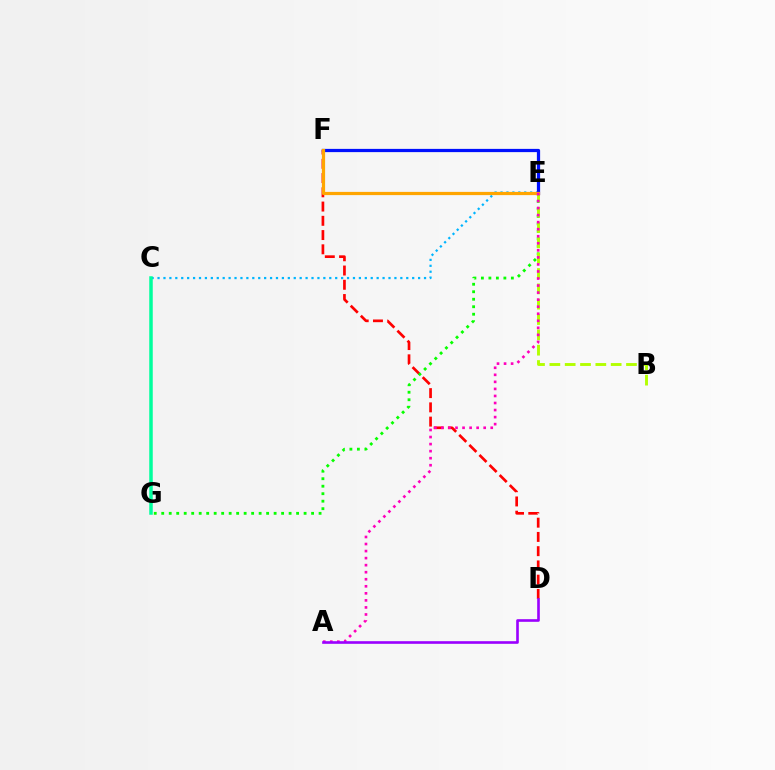{('D', 'F'): [{'color': '#ff0000', 'line_style': 'dashed', 'thickness': 1.94}], ('E', 'G'): [{'color': '#08ff00', 'line_style': 'dotted', 'thickness': 2.04}], ('B', 'E'): [{'color': '#b3ff00', 'line_style': 'dashed', 'thickness': 2.08}], ('C', 'E'): [{'color': '#00b5ff', 'line_style': 'dotted', 'thickness': 1.61}], ('E', 'F'): [{'color': '#0010ff', 'line_style': 'solid', 'thickness': 2.33}, {'color': '#ffa500', 'line_style': 'solid', 'thickness': 2.32}], ('C', 'G'): [{'color': '#00ff9d', 'line_style': 'solid', 'thickness': 2.52}], ('A', 'E'): [{'color': '#ff00bd', 'line_style': 'dotted', 'thickness': 1.91}], ('A', 'D'): [{'color': '#9b00ff', 'line_style': 'solid', 'thickness': 1.9}]}